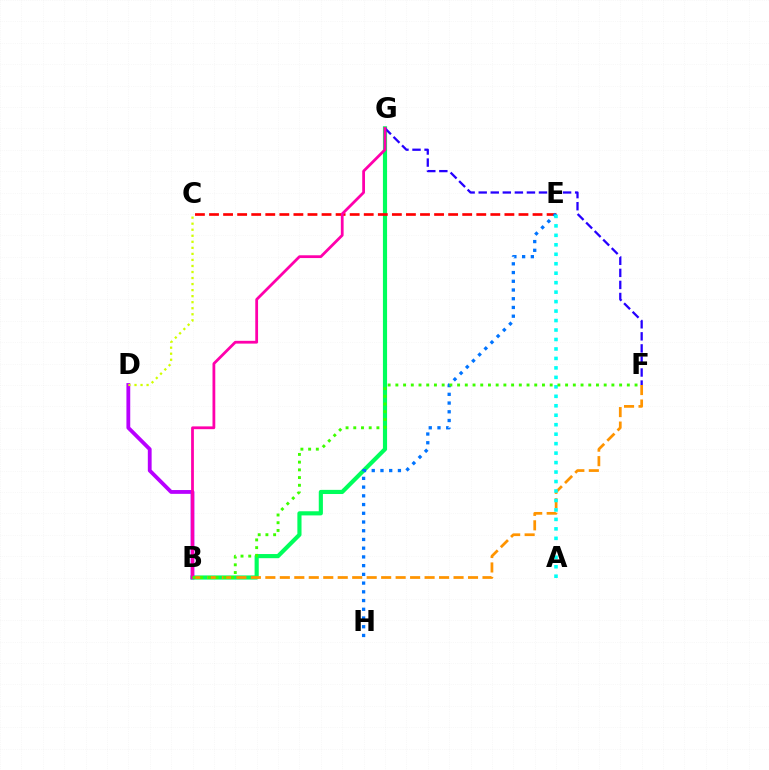{('B', 'G'): [{'color': '#00ff5c', 'line_style': 'solid', 'thickness': 2.98}, {'color': '#ff00ac', 'line_style': 'solid', 'thickness': 2.0}], ('B', 'F'): [{'color': '#ff9400', 'line_style': 'dashed', 'thickness': 1.97}, {'color': '#3dff00', 'line_style': 'dotted', 'thickness': 2.1}], ('C', 'E'): [{'color': '#ff0000', 'line_style': 'dashed', 'thickness': 1.91}], ('F', 'G'): [{'color': '#2500ff', 'line_style': 'dashed', 'thickness': 1.64}], ('B', 'D'): [{'color': '#b900ff', 'line_style': 'solid', 'thickness': 2.75}], ('E', 'H'): [{'color': '#0074ff', 'line_style': 'dotted', 'thickness': 2.37}], ('A', 'E'): [{'color': '#00fff6', 'line_style': 'dotted', 'thickness': 2.57}], ('C', 'D'): [{'color': '#d1ff00', 'line_style': 'dotted', 'thickness': 1.64}]}